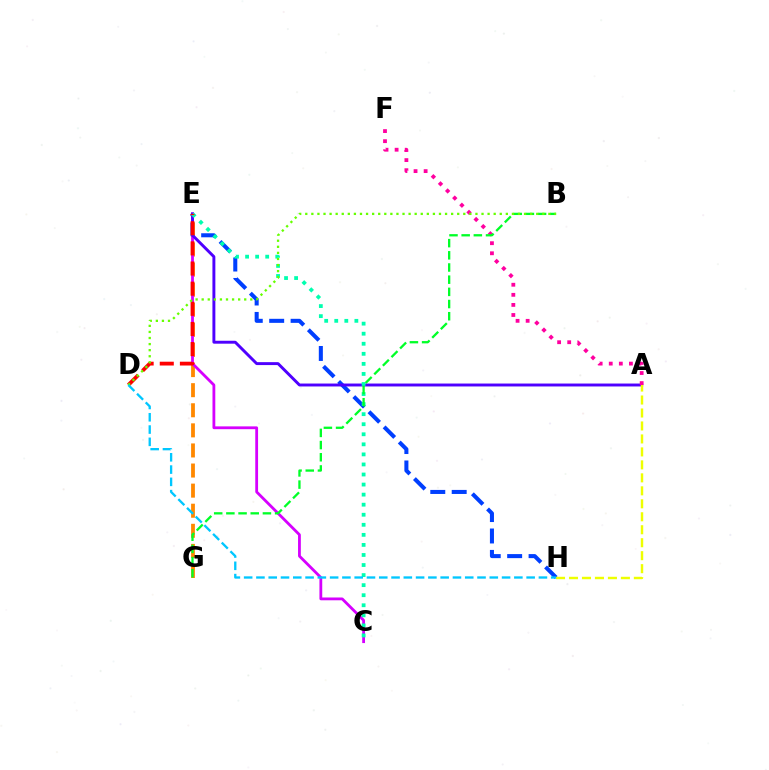{('E', 'H'): [{'color': '#003fff', 'line_style': 'dashed', 'thickness': 2.91}], ('E', 'G'): [{'color': '#ff8800', 'line_style': 'dashed', 'thickness': 2.73}], ('C', 'E'): [{'color': '#d600ff', 'line_style': 'solid', 'thickness': 2.02}, {'color': '#00ffaf', 'line_style': 'dotted', 'thickness': 2.73}], ('A', 'E'): [{'color': '#4f00ff', 'line_style': 'solid', 'thickness': 2.1}], ('D', 'E'): [{'color': '#ff0000', 'line_style': 'dashed', 'thickness': 2.74}], ('A', 'F'): [{'color': '#ff00a0', 'line_style': 'dotted', 'thickness': 2.74}], ('A', 'H'): [{'color': '#eeff00', 'line_style': 'dashed', 'thickness': 1.76}], ('B', 'G'): [{'color': '#00ff27', 'line_style': 'dashed', 'thickness': 1.65}], ('B', 'D'): [{'color': '#66ff00', 'line_style': 'dotted', 'thickness': 1.65}], ('D', 'H'): [{'color': '#00c7ff', 'line_style': 'dashed', 'thickness': 1.67}]}